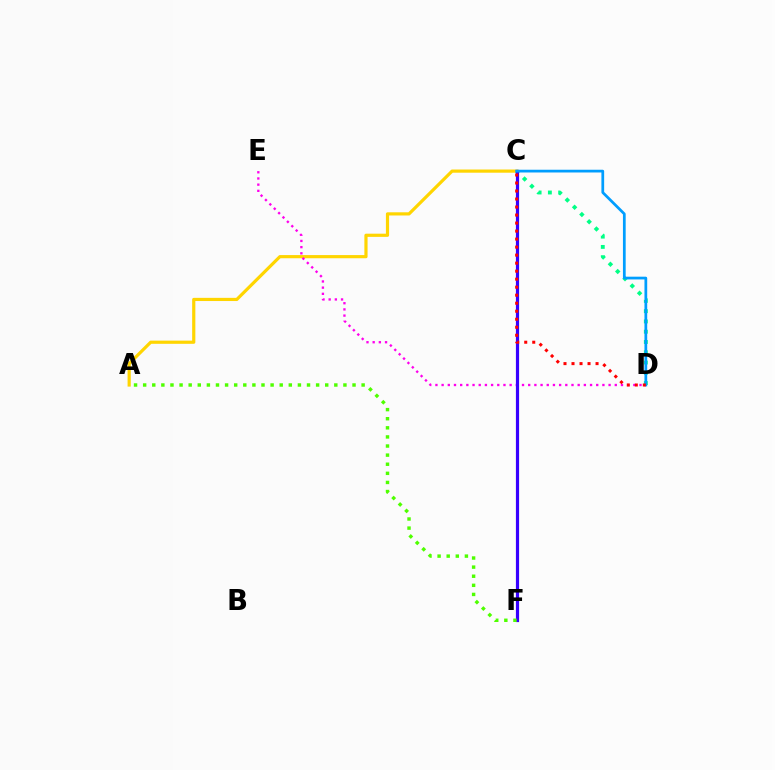{('A', 'C'): [{'color': '#ffd500', 'line_style': 'solid', 'thickness': 2.29}], ('D', 'E'): [{'color': '#ff00ed', 'line_style': 'dotted', 'thickness': 1.68}], ('C', 'D'): [{'color': '#00ff86', 'line_style': 'dotted', 'thickness': 2.79}, {'color': '#009eff', 'line_style': 'solid', 'thickness': 1.97}, {'color': '#ff0000', 'line_style': 'dotted', 'thickness': 2.18}], ('C', 'F'): [{'color': '#3700ff', 'line_style': 'solid', 'thickness': 2.3}], ('A', 'F'): [{'color': '#4fff00', 'line_style': 'dotted', 'thickness': 2.47}]}